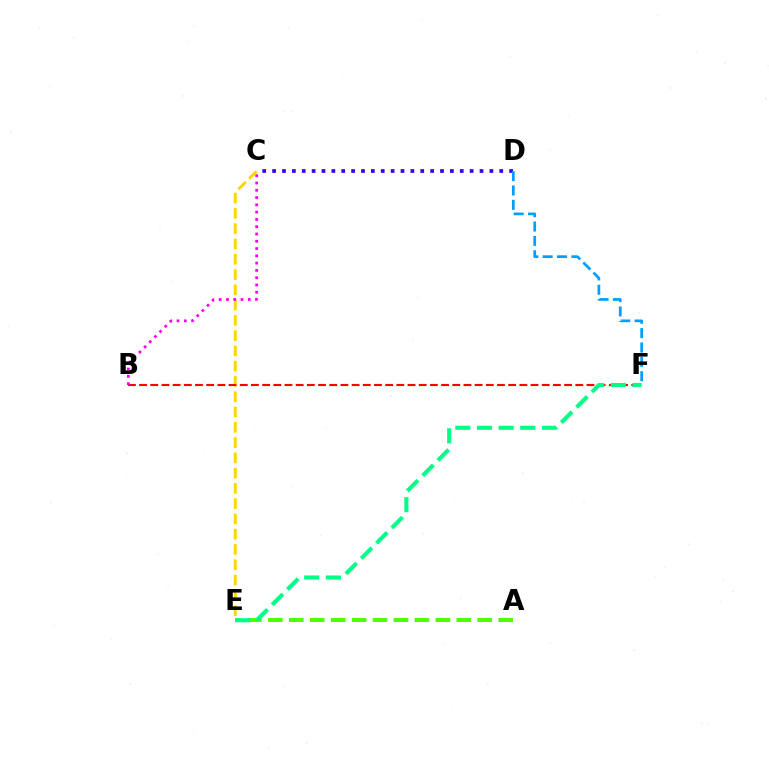{('C', 'E'): [{'color': '#ffd500', 'line_style': 'dashed', 'thickness': 2.08}], ('A', 'E'): [{'color': '#4fff00', 'line_style': 'dashed', 'thickness': 2.84}], ('C', 'D'): [{'color': '#3700ff', 'line_style': 'dotted', 'thickness': 2.68}], ('B', 'F'): [{'color': '#ff0000', 'line_style': 'dashed', 'thickness': 1.52}], ('E', 'F'): [{'color': '#00ff86', 'line_style': 'dashed', 'thickness': 2.94}], ('B', 'C'): [{'color': '#ff00ed', 'line_style': 'dotted', 'thickness': 1.98}], ('D', 'F'): [{'color': '#009eff', 'line_style': 'dashed', 'thickness': 1.95}]}